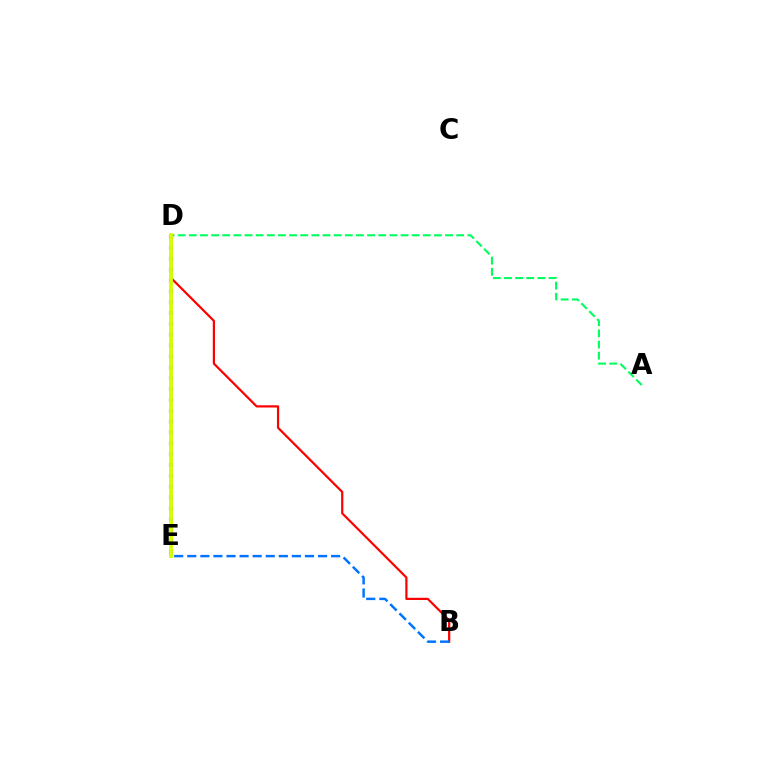{('A', 'D'): [{'color': '#00ff5c', 'line_style': 'dashed', 'thickness': 1.51}], ('B', 'D'): [{'color': '#ff0000', 'line_style': 'solid', 'thickness': 1.59}], ('D', 'E'): [{'color': '#b900ff', 'line_style': 'dotted', 'thickness': 2.95}, {'color': '#d1ff00', 'line_style': 'solid', 'thickness': 2.76}], ('B', 'E'): [{'color': '#0074ff', 'line_style': 'dashed', 'thickness': 1.78}]}